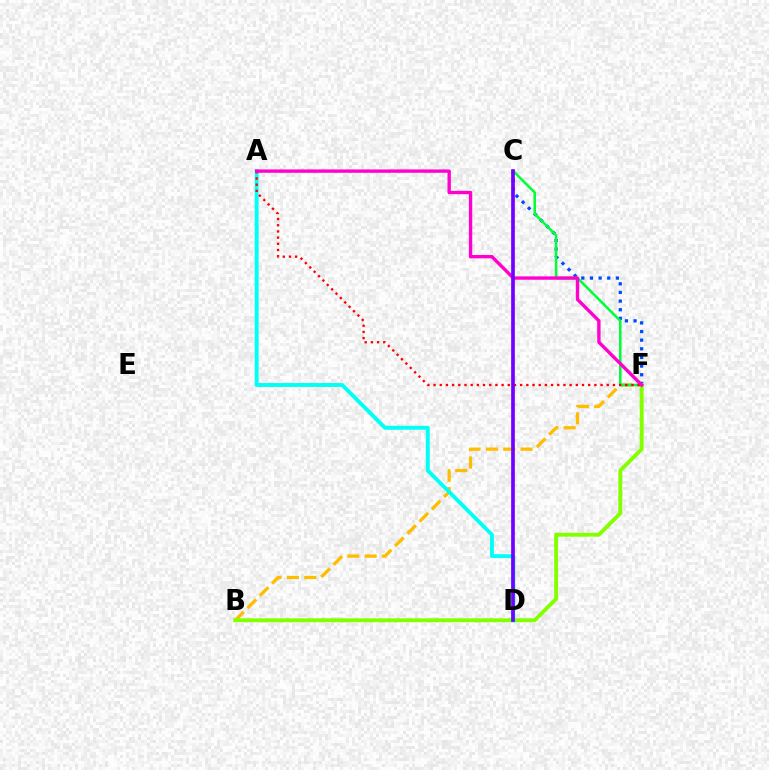{('B', 'F'): [{'color': '#ffbd00', 'line_style': 'dashed', 'thickness': 2.35}, {'color': '#84ff00', 'line_style': 'solid', 'thickness': 2.81}], ('C', 'F'): [{'color': '#004bff', 'line_style': 'dotted', 'thickness': 2.35}, {'color': '#00ff39', 'line_style': 'solid', 'thickness': 1.83}], ('A', 'D'): [{'color': '#00fff6', 'line_style': 'solid', 'thickness': 2.8}], ('A', 'F'): [{'color': '#ff0000', 'line_style': 'dotted', 'thickness': 1.68}, {'color': '#ff00cf', 'line_style': 'solid', 'thickness': 2.42}], ('C', 'D'): [{'color': '#7200ff', 'line_style': 'solid', 'thickness': 2.65}]}